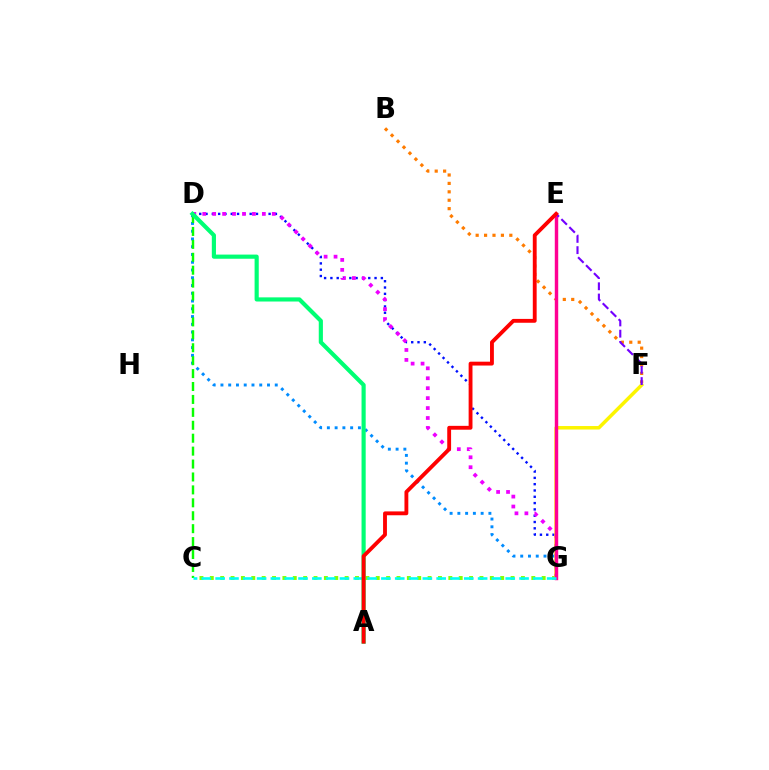{('D', 'G'): [{'color': '#0010ff', 'line_style': 'dotted', 'thickness': 1.71}, {'color': '#ee00ff', 'line_style': 'dotted', 'thickness': 2.7}, {'color': '#008cff', 'line_style': 'dotted', 'thickness': 2.11}], ('C', 'G'): [{'color': '#84ff00', 'line_style': 'dotted', 'thickness': 2.82}, {'color': '#00fff6', 'line_style': 'dashed', 'thickness': 1.88}], ('B', 'F'): [{'color': '#ff7c00', 'line_style': 'dotted', 'thickness': 2.29}], ('F', 'G'): [{'color': '#fcf500', 'line_style': 'solid', 'thickness': 2.52}], ('E', 'G'): [{'color': '#ff0094', 'line_style': 'solid', 'thickness': 2.47}], ('C', 'D'): [{'color': '#08ff00', 'line_style': 'dashed', 'thickness': 1.76}], ('E', 'F'): [{'color': '#7200ff', 'line_style': 'dashed', 'thickness': 1.53}], ('A', 'D'): [{'color': '#00ff74', 'line_style': 'solid', 'thickness': 2.99}], ('A', 'E'): [{'color': '#ff0000', 'line_style': 'solid', 'thickness': 2.77}]}